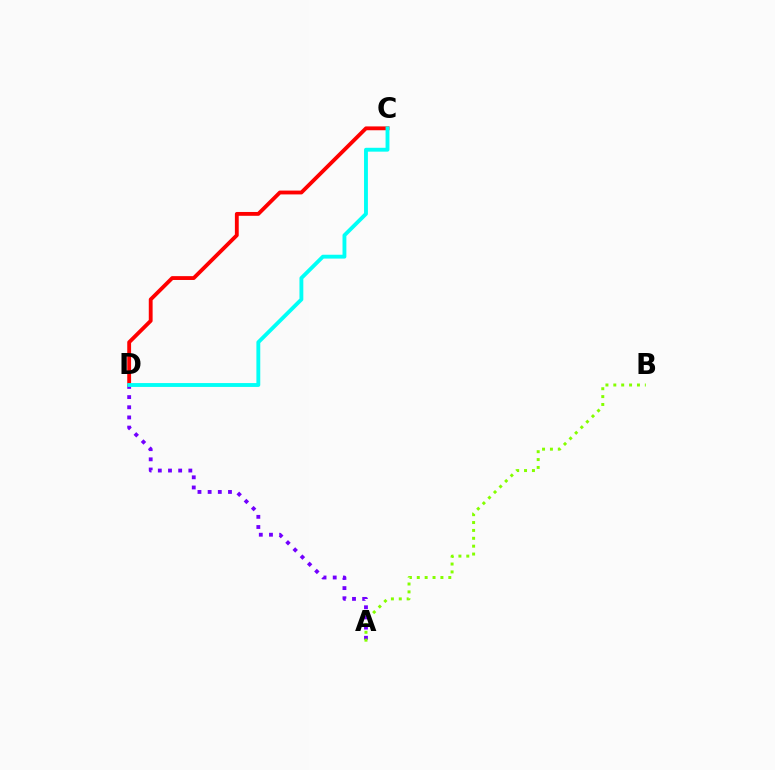{('A', 'D'): [{'color': '#7200ff', 'line_style': 'dotted', 'thickness': 2.76}], ('A', 'B'): [{'color': '#84ff00', 'line_style': 'dotted', 'thickness': 2.14}], ('C', 'D'): [{'color': '#ff0000', 'line_style': 'solid', 'thickness': 2.76}, {'color': '#00fff6', 'line_style': 'solid', 'thickness': 2.78}]}